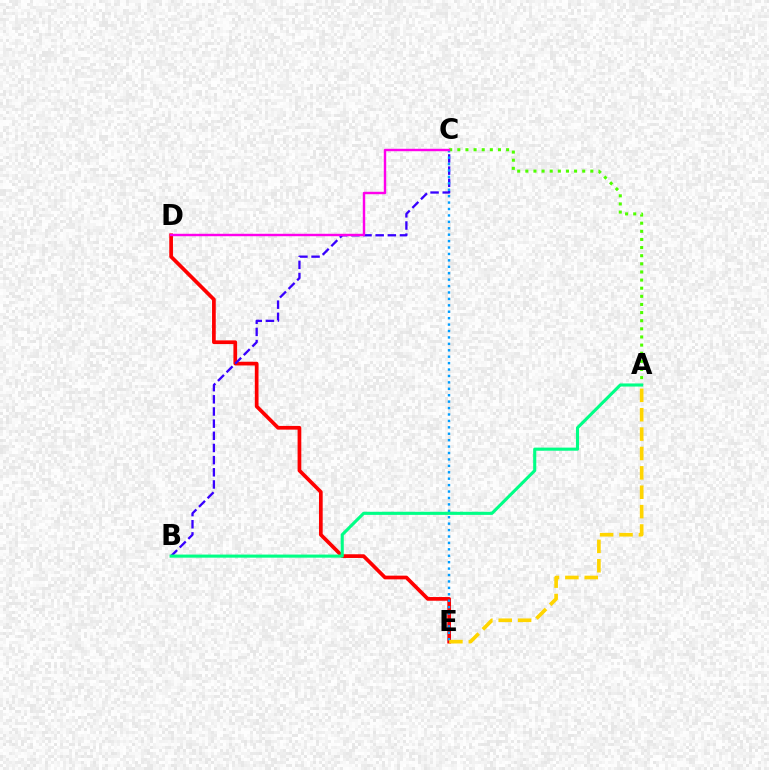{('D', 'E'): [{'color': '#ff0000', 'line_style': 'solid', 'thickness': 2.67}], ('B', 'C'): [{'color': '#3700ff', 'line_style': 'dashed', 'thickness': 1.65}], ('C', 'E'): [{'color': '#009eff', 'line_style': 'dotted', 'thickness': 1.74}], ('A', 'C'): [{'color': '#4fff00', 'line_style': 'dotted', 'thickness': 2.21}], ('A', 'E'): [{'color': '#ffd500', 'line_style': 'dashed', 'thickness': 2.63}], ('A', 'B'): [{'color': '#00ff86', 'line_style': 'solid', 'thickness': 2.23}], ('C', 'D'): [{'color': '#ff00ed', 'line_style': 'solid', 'thickness': 1.75}]}